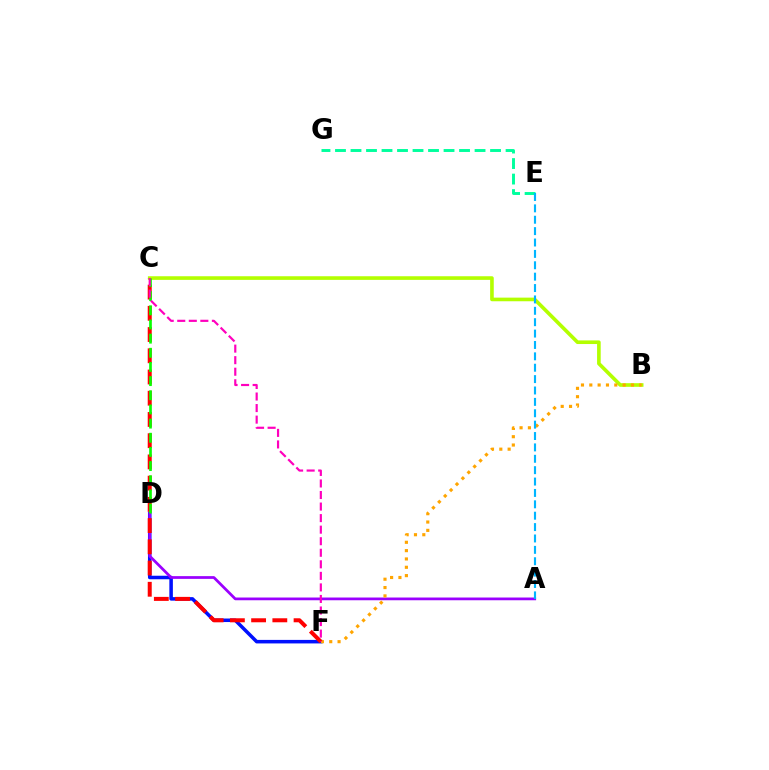{('D', 'F'): [{'color': '#0010ff', 'line_style': 'solid', 'thickness': 2.54}], ('B', 'C'): [{'color': '#b3ff00', 'line_style': 'solid', 'thickness': 2.61}], ('A', 'D'): [{'color': '#9b00ff', 'line_style': 'solid', 'thickness': 1.97}], ('B', 'F'): [{'color': '#ffa500', 'line_style': 'dotted', 'thickness': 2.26}], ('C', 'F'): [{'color': '#ff0000', 'line_style': 'dashed', 'thickness': 2.88}, {'color': '#ff00bd', 'line_style': 'dashed', 'thickness': 1.57}], ('E', 'G'): [{'color': '#00ff9d', 'line_style': 'dashed', 'thickness': 2.11}], ('C', 'D'): [{'color': '#08ff00', 'line_style': 'dashed', 'thickness': 1.92}], ('A', 'E'): [{'color': '#00b5ff', 'line_style': 'dashed', 'thickness': 1.55}]}